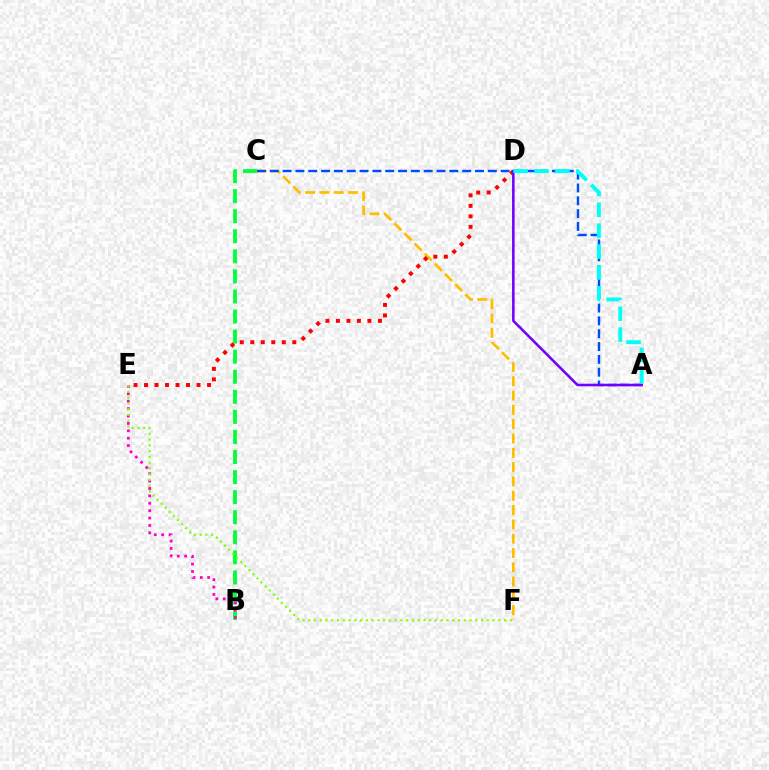{('B', 'C'): [{'color': '#00ff39', 'line_style': 'dashed', 'thickness': 2.73}], ('C', 'F'): [{'color': '#ffbd00', 'line_style': 'dashed', 'thickness': 1.95}], ('A', 'C'): [{'color': '#004bff', 'line_style': 'dashed', 'thickness': 1.74}], ('B', 'E'): [{'color': '#ff00cf', 'line_style': 'dotted', 'thickness': 2.01}], ('D', 'E'): [{'color': '#ff0000', 'line_style': 'dotted', 'thickness': 2.85}], ('A', 'D'): [{'color': '#7200ff', 'line_style': 'solid', 'thickness': 1.84}, {'color': '#00fff6', 'line_style': 'dashed', 'thickness': 2.84}], ('E', 'F'): [{'color': '#84ff00', 'line_style': 'dotted', 'thickness': 1.57}]}